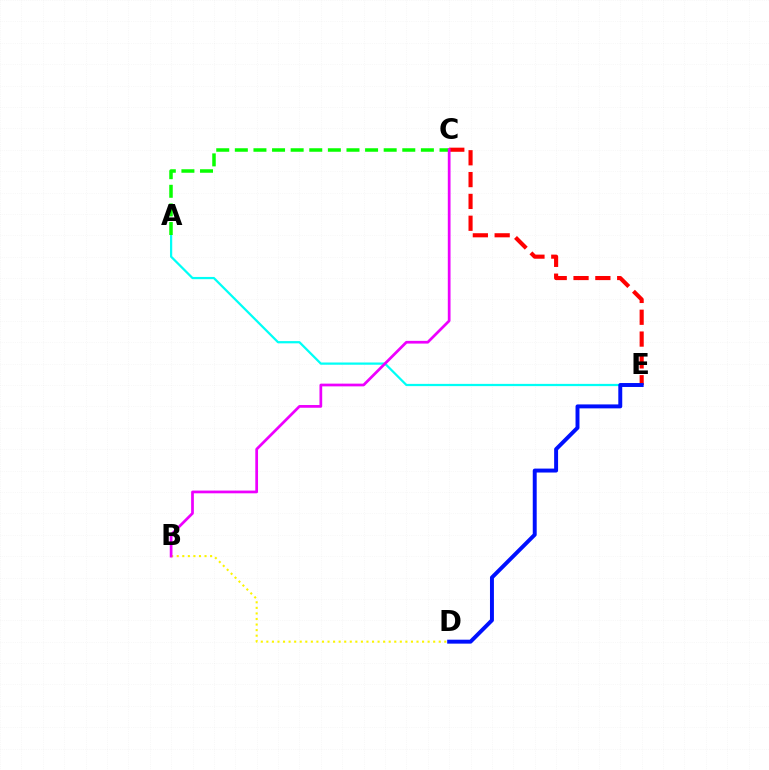{('C', 'E'): [{'color': '#ff0000', 'line_style': 'dashed', 'thickness': 2.96}], ('A', 'E'): [{'color': '#00fff6', 'line_style': 'solid', 'thickness': 1.61}], ('A', 'C'): [{'color': '#08ff00', 'line_style': 'dashed', 'thickness': 2.53}], ('B', 'D'): [{'color': '#fcf500', 'line_style': 'dotted', 'thickness': 1.51}], ('B', 'C'): [{'color': '#ee00ff', 'line_style': 'solid', 'thickness': 1.96}], ('D', 'E'): [{'color': '#0010ff', 'line_style': 'solid', 'thickness': 2.84}]}